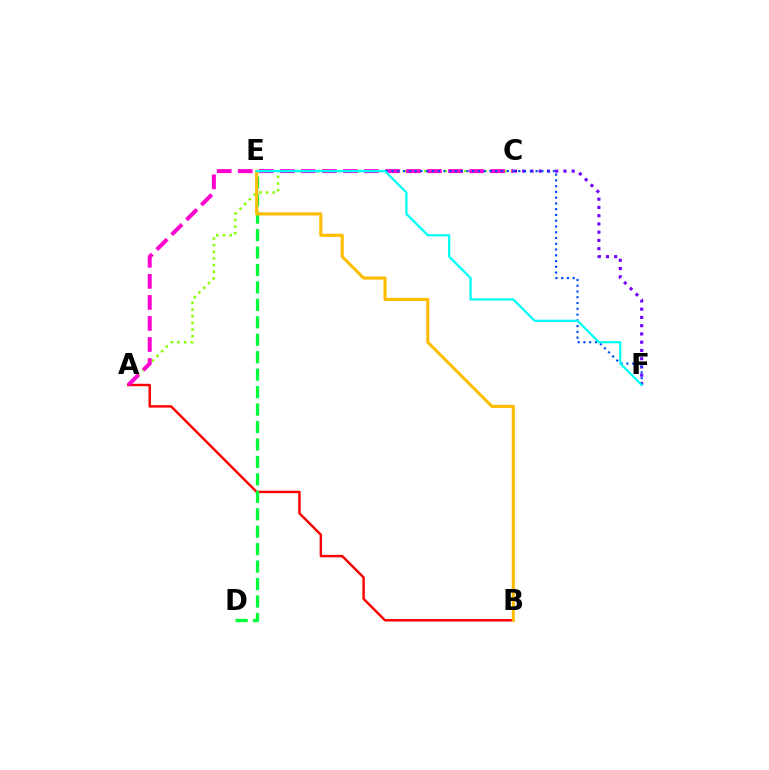{('A', 'C'): [{'color': '#84ff00', 'line_style': 'dotted', 'thickness': 1.81}, {'color': '#ff00cf', 'line_style': 'dashed', 'thickness': 2.86}], ('A', 'B'): [{'color': '#ff0000', 'line_style': 'solid', 'thickness': 1.76}], ('C', 'F'): [{'color': '#7200ff', 'line_style': 'dotted', 'thickness': 2.24}], ('D', 'E'): [{'color': '#00ff39', 'line_style': 'dashed', 'thickness': 2.37}], ('E', 'F'): [{'color': '#004bff', 'line_style': 'dotted', 'thickness': 1.57}, {'color': '#00fff6', 'line_style': 'solid', 'thickness': 1.62}], ('B', 'E'): [{'color': '#ffbd00', 'line_style': 'solid', 'thickness': 2.23}]}